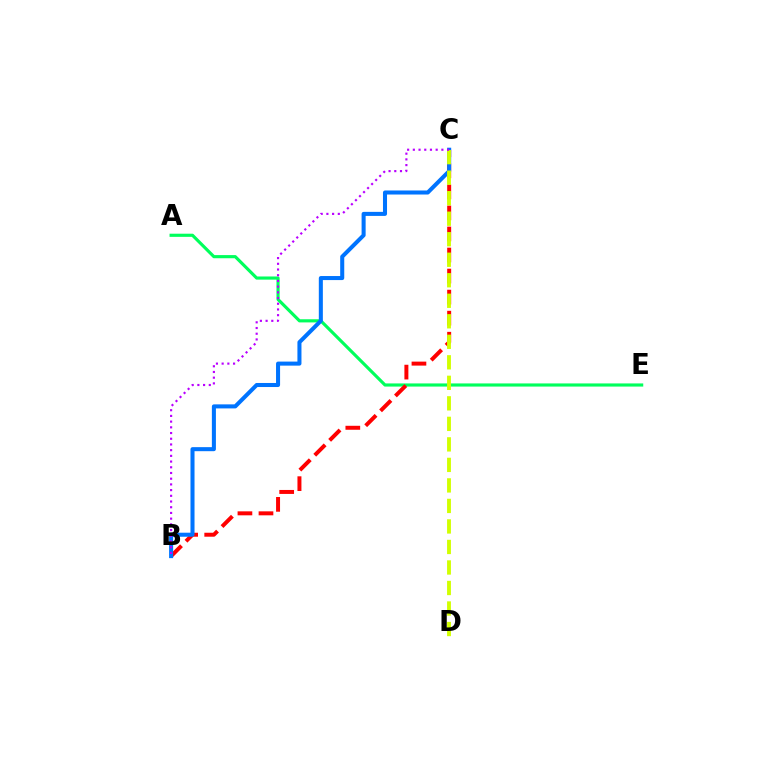{('A', 'E'): [{'color': '#00ff5c', 'line_style': 'solid', 'thickness': 2.27}], ('B', 'C'): [{'color': '#ff0000', 'line_style': 'dashed', 'thickness': 2.86}, {'color': '#0074ff', 'line_style': 'solid', 'thickness': 2.91}, {'color': '#b900ff', 'line_style': 'dotted', 'thickness': 1.55}], ('C', 'D'): [{'color': '#d1ff00', 'line_style': 'dashed', 'thickness': 2.79}]}